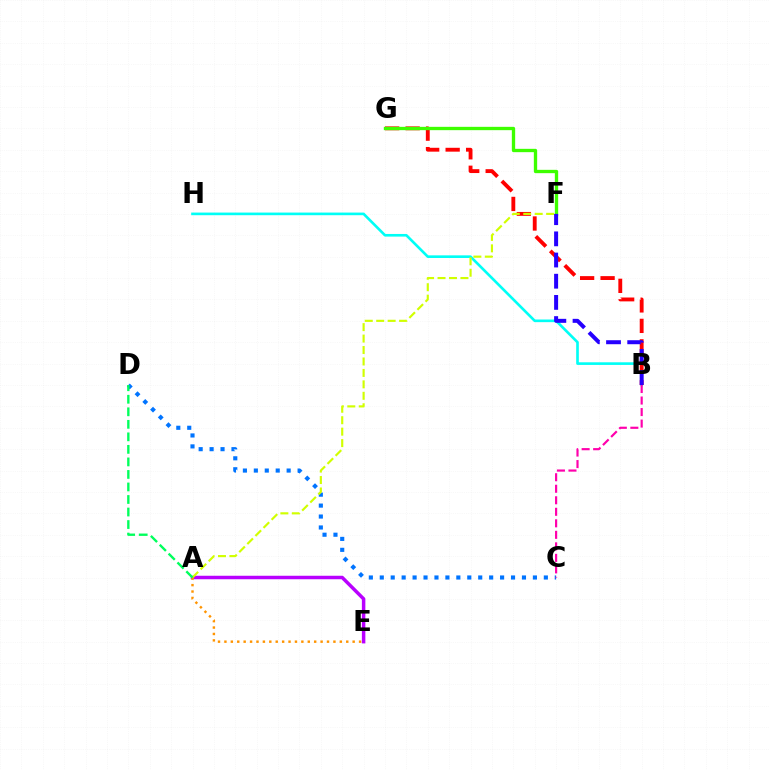{('B', 'H'): [{'color': '#00fff6', 'line_style': 'solid', 'thickness': 1.9}], ('B', 'G'): [{'color': '#ff0000', 'line_style': 'dashed', 'thickness': 2.78}], ('A', 'E'): [{'color': '#b900ff', 'line_style': 'solid', 'thickness': 2.51}, {'color': '#ff9400', 'line_style': 'dotted', 'thickness': 1.74}], ('C', 'D'): [{'color': '#0074ff', 'line_style': 'dotted', 'thickness': 2.97}], ('F', 'G'): [{'color': '#3dff00', 'line_style': 'solid', 'thickness': 2.4}], ('A', 'F'): [{'color': '#d1ff00', 'line_style': 'dashed', 'thickness': 1.55}], ('B', 'F'): [{'color': '#2500ff', 'line_style': 'dashed', 'thickness': 2.88}], ('B', 'C'): [{'color': '#ff00ac', 'line_style': 'dashed', 'thickness': 1.56}], ('A', 'D'): [{'color': '#00ff5c', 'line_style': 'dashed', 'thickness': 1.7}]}